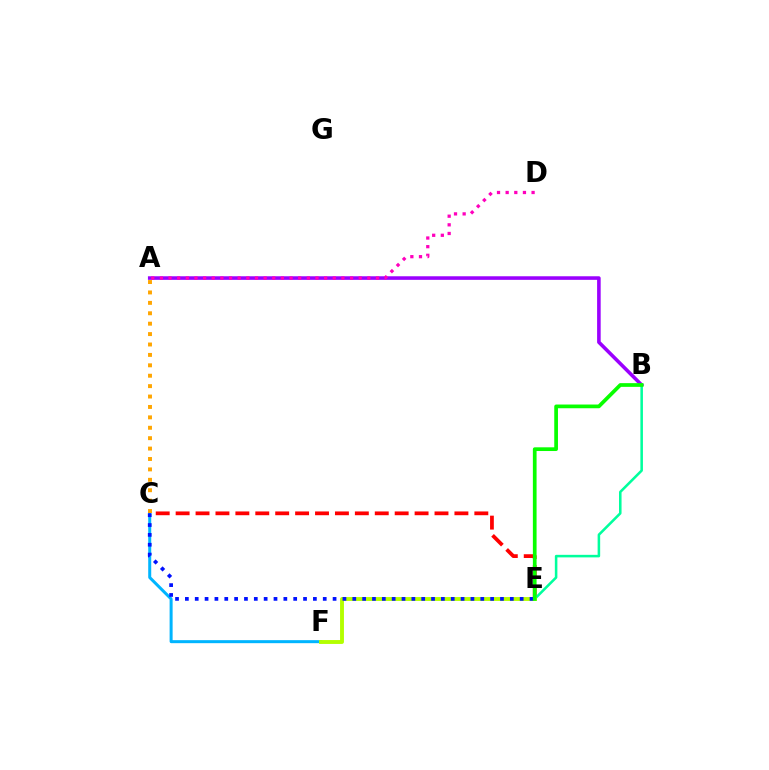{('C', 'F'): [{'color': '#00b5ff', 'line_style': 'solid', 'thickness': 2.17}], ('A', 'B'): [{'color': '#9b00ff', 'line_style': 'solid', 'thickness': 2.58}], ('C', 'E'): [{'color': '#ff0000', 'line_style': 'dashed', 'thickness': 2.71}, {'color': '#0010ff', 'line_style': 'dotted', 'thickness': 2.68}], ('B', 'E'): [{'color': '#00ff9d', 'line_style': 'solid', 'thickness': 1.83}, {'color': '#08ff00', 'line_style': 'solid', 'thickness': 2.67}], ('A', 'D'): [{'color': '#ff00bd', 'line_style': 'dotted', 'thickness': 2.35}], ('E', 'F'): [{'color': '#b3ff00', 'line_style': 'solid', 'thickness': 2.8}], ('A', 'C'): [{'color': '#ffa500', 'line_style': 'dotted', 'thickness': 2.83}]}